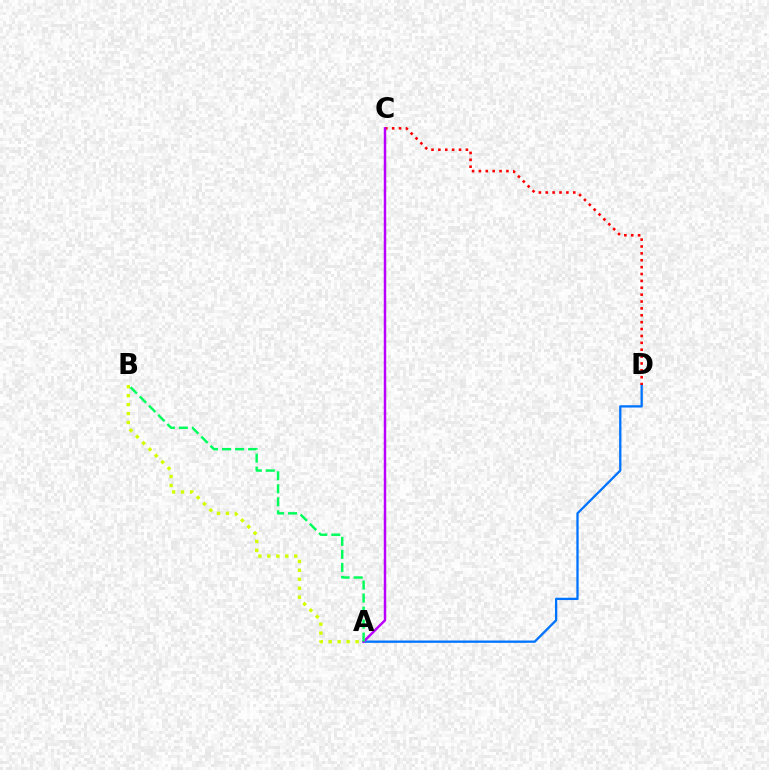{('A', 'D'): [{'color': '#0074ff', 'line_style': 'solid', 'thickness': 1.66}], ('C', 'D'): [{'color': '#ff0000', 'line_style': 'dotted', 'thickness': 1.87}], ('A', 'C'): [{'color': '#b900ff', 'line_style': 'solid', 'thickness': 1.78}], ('A', 'B'): [{'color': '#d1ff00', 'line_style': 'dotted', 'thickness': 2.43}, {'color': '#00ff5c', 'line_style': 'dashed', 'thickness': 1.77}]}